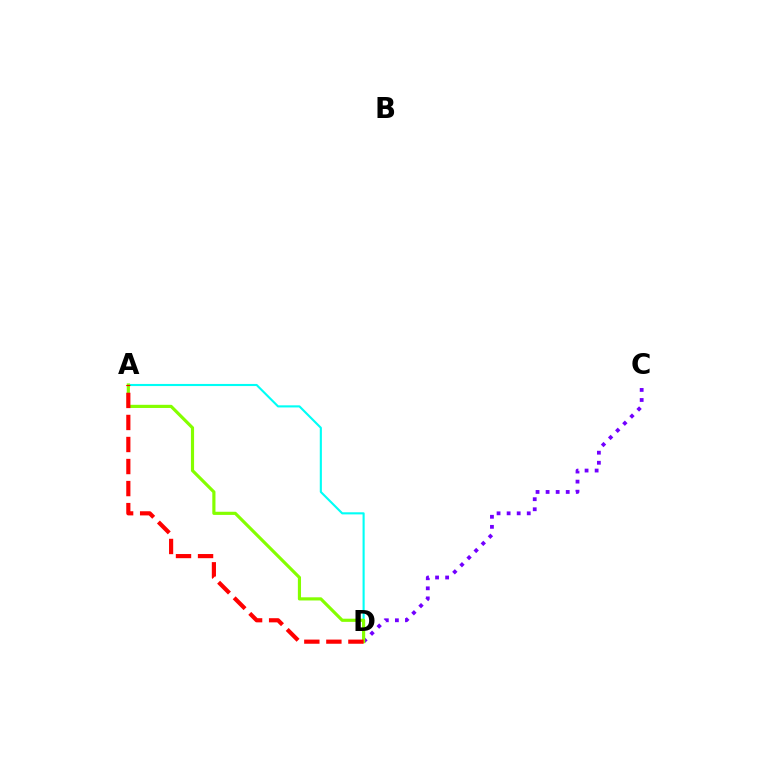{('C', 'D'): [{'color': '#7200ff', 'line_style': 'dotted', 'thickness': 2.73}], ('A', 'D'): [{'color': '#00fff6', 'line_style': 'solid', 'thickness': 1.52}, {'color': '#84ff00', 'line_style': 'solid', 'thickness': 2.27}, {'color': '#ff0000', 'line_style': 'dashed', 'thickness': 2.99}]}